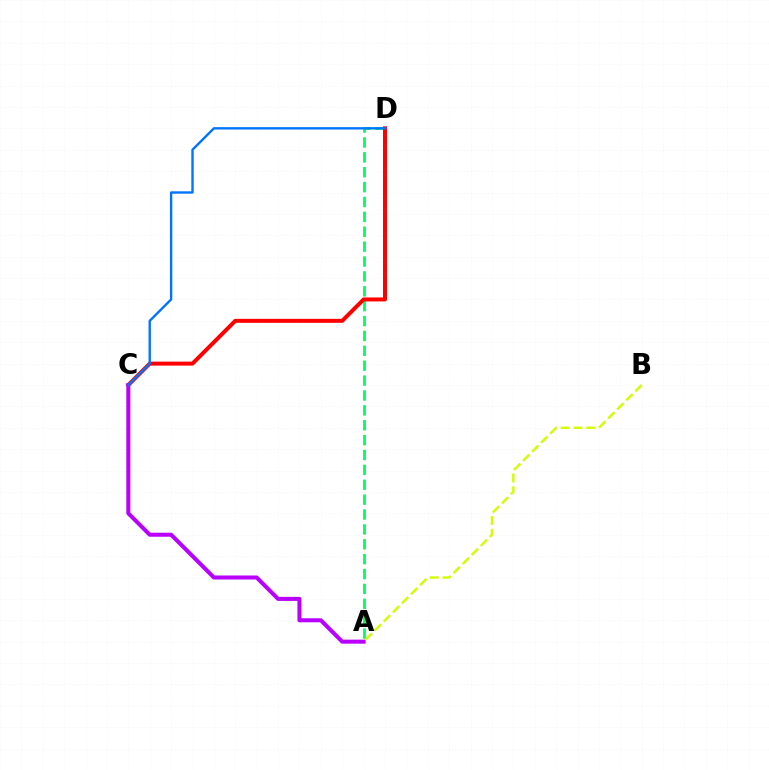{('A', 'D'): [{'color': '#00ff5c', 'line_style': 'dashed', 'thickness': 2.02}], ('C', 'D'): [{'color': '#ff0000', 'line_style': 'solid', 'thickness': 2.87}, {'color': '#0074ff', 'line_style': 'solid', 'thickness': 1.7}], ('A', 'C'): [{'color': '#b900ff', 'line_style': 'solid', 'thickness': 2.9}], ('A', 'B'): [{'color': '#d1ff00', 'line_style': 'dashed', 'thickness': 1.74}]}